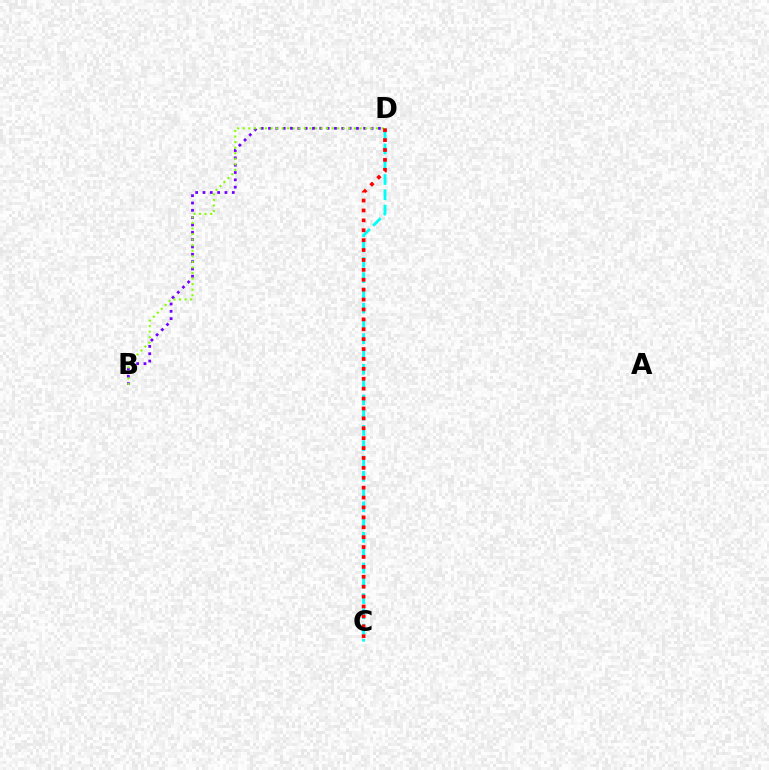{('B', 'D'): [{'color': '#7200ff', 'line_style': 'dotted', 'thickness': 1.99}, {'color': '#84ff00', 'line_style': 'dotted', 'thickness': 1.51}], ('C', 'D'): [{'color': '#00fff6', 'line_style': 'dashed', 'thickness': 2.08}, {'color': '#ff0000', 'line_style': 'dotted', 'thickness': 2.69}]}